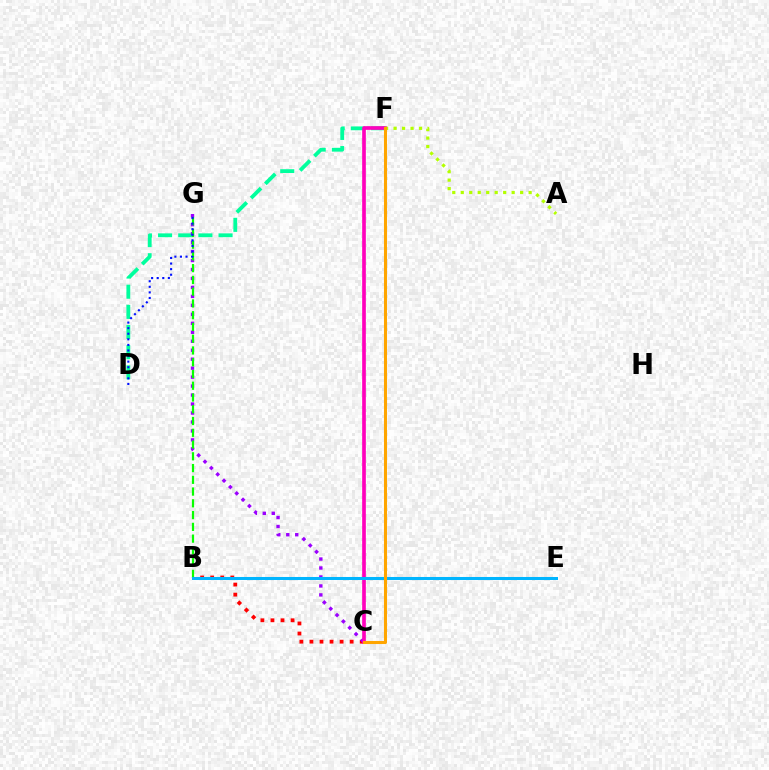{('D', 'F'): [{'color': '#00ff9d', 'line_style': 'dashed', 'thickness': 2.74}], ('B', 'C'): [{'color': '#ff0000', 'line_style': 'dotted', 'thickness': 2.73}], ('C', 'G'): [{'color': '#9b00ff', 'line_style': 'dotted', 'thickness': 2.44}], ('B', 'G'): [{'color': '#08ff00', 'line_style': 'dashed', 'thickness': 1.6}], ('D', 'G'): [{'color': '#0010ff', 'line_style': 'dotted', 'thickness': 1.52}], ('C', 'F'): [{'color': '#ff00bd', 'line_style': 'solid', 'thickness': 2.64}, {'color': '#ffa500', 'line_style': 'solid', 'thickness': 2.2}], ('B', 'E'): [{'color': '#00b5ff', 'line_style': 'solid', 'thickness': 2.19}], ('A', 'F'): [{'color': '#b3ff00', 'line_style': 'dotted', 'thickness': 2.31}]}